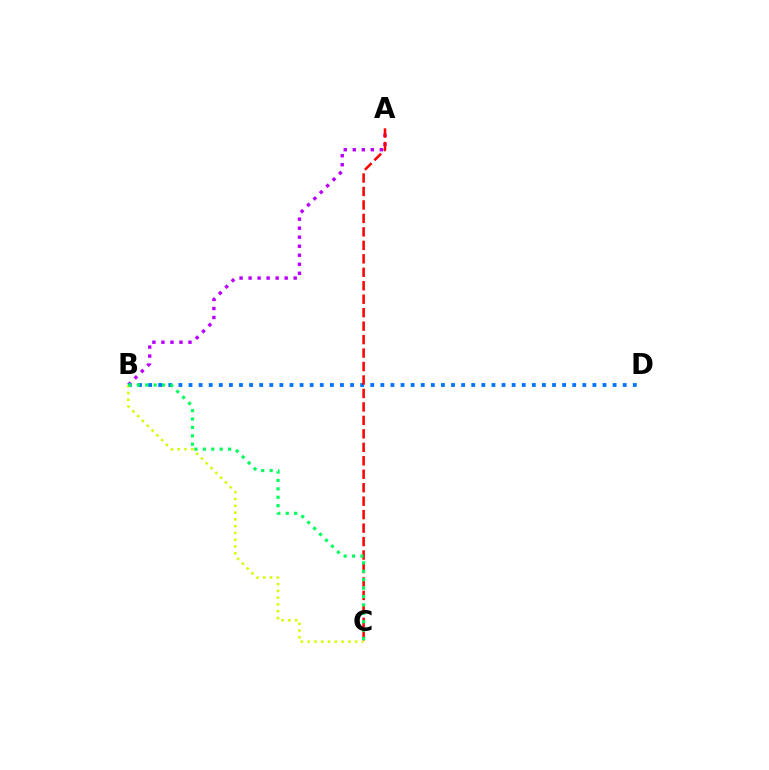{('A', 'B'): [{'color': '#b900ff', 'line_style': 'dotted', 'thickness': 2.45}], ('B', 'D'): [{'color': '#0074ff', 'line_style': 'dotted', 'thickness': 2.74}], ('A', 'C'): [{'color': '#ff0000', 'line_style': 'dashed', 'thickness': 1.83}], ('B', 'C'): [{'color': '#d1ff00', 'line_style': 'dotted', 'thickness': 1.84}, {'color': '#00ff5c', 'line_style': 'dotted', 'thickness': 2.28}]}